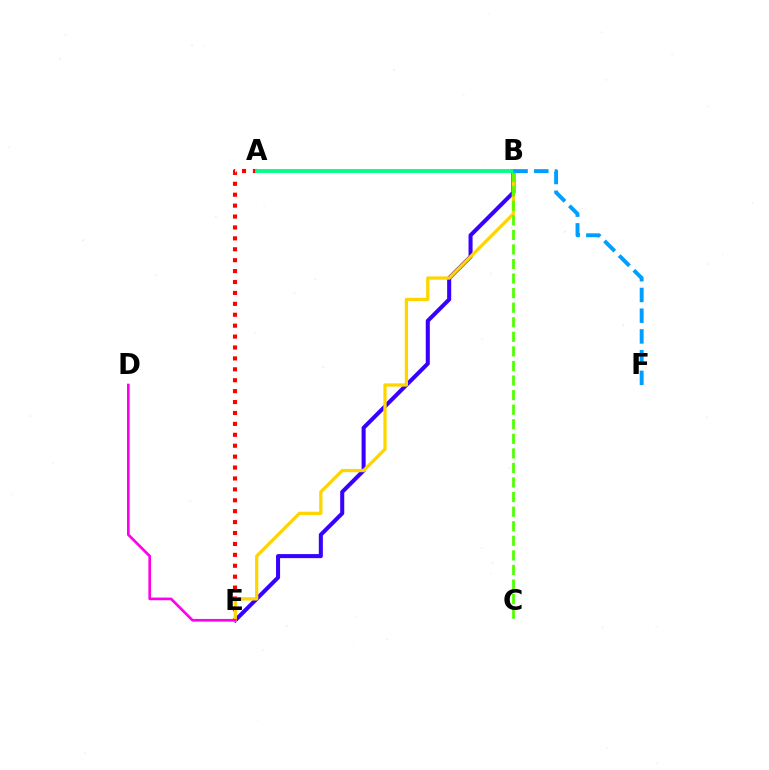{('A', 'E'): [{'color': '#ff0000', 'line_style': 'dotted', 'thickness': 2.97}], ('B', 'E'): [{'color': '#3700ff', 'line_style': 'solid', 'thickness': 2.91}, {'color': '#ffd500', 'line_style': 'solid', 'thickness': 2.36}], ('B', 'C'): [{'color': '#4fff00', 'line_style': 'dashed', 'thickness': 1.98}], ('D', 'E'): [{'color': '#ff00ed', 'line_style': 'solid', 'thickness': 1.92}], ('A', 'B'): [{'color': '#00ff86', 'line_style': 'solid', 'thickness': 2.77}], ('B', 'F'): [{'color': '#009eff', 'line_style': 'dashed', 'thickness': 2.82}]}